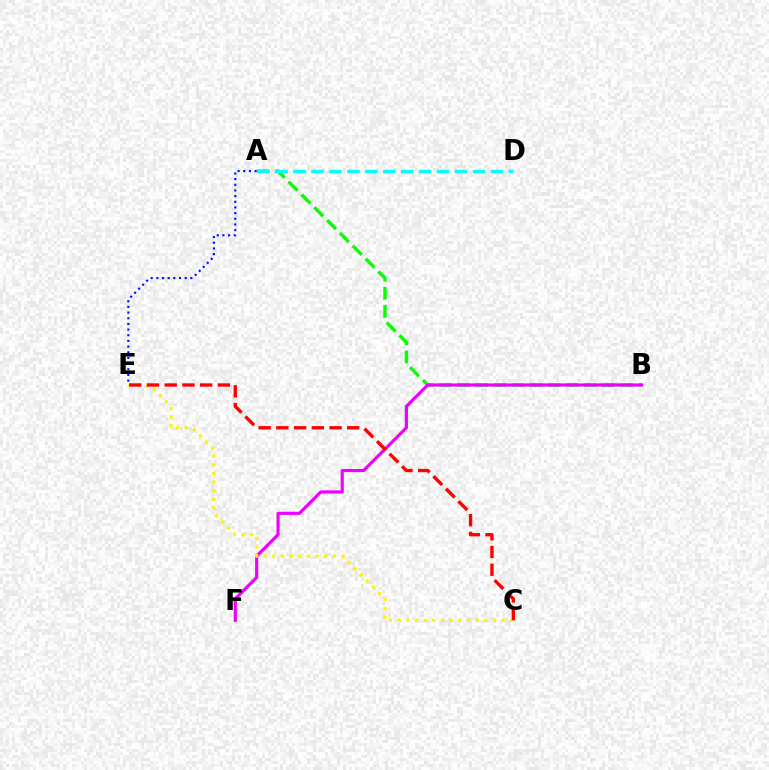{('A', 'B'): [{'color': '#08ff00', 'line_style': 'dashed', 'thickness': 2.47}], ('B', 'F'): [{'color': '#ee00ff', 'line_style': 'solid', 'thickness': 2.28}], ('A', 'D'): [{'color': '#00fff6', 'line_style': 'dashed', 'thickness': 2.44}], ('A', 'E'): [{'color': '#0010ff', 'line_style': 'dotted', 'thickness': 1.54}], ('C', 'E'): [{'color': '#fcf500', 'line_style': 'dotted', 'thickness': 2.35}, {'color': '#ff0000', 'line_style': 'dashed', 'thickness': 2.41}]}